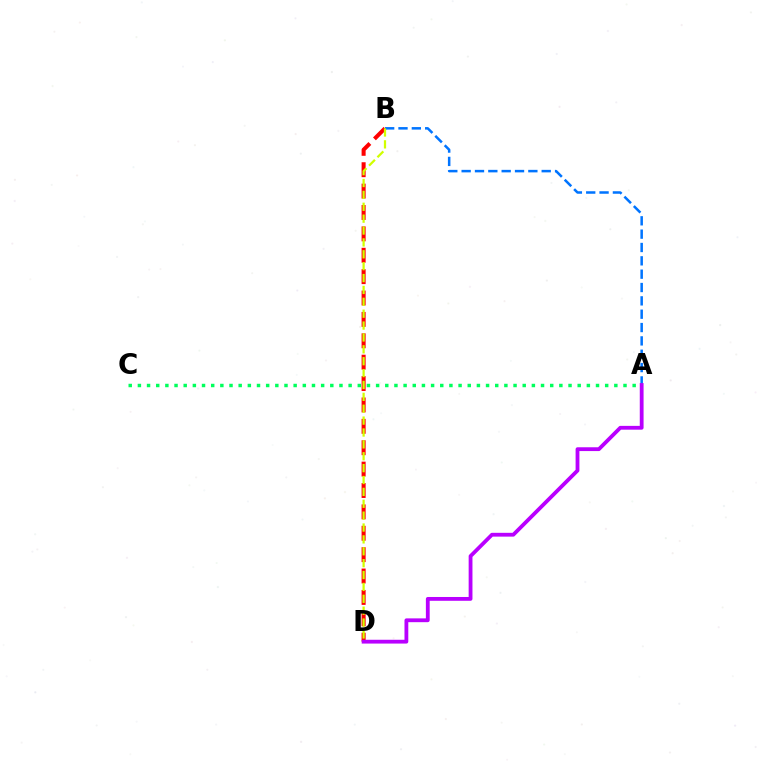{('B', 'D'): [{'color': '#ff0000', 'line_style': 'dashed', 'thickness': 2.91}, {'color': '#d1ff00', 'line_style': 'dashed', 'thickness': 1.61}], ('A', 'B'): [{'color': '#0074ff', 'line_style': 'dashed', 'thickness': 1.81}], ('A', 'C'): [{'color': '#00ff5c', 'line_style': 'dotted', 'thickness': 2.49}], ('A', 'D'): [{'color': '#b900ff', 'line_style': 'solid', 'thickness': 2.74}]}